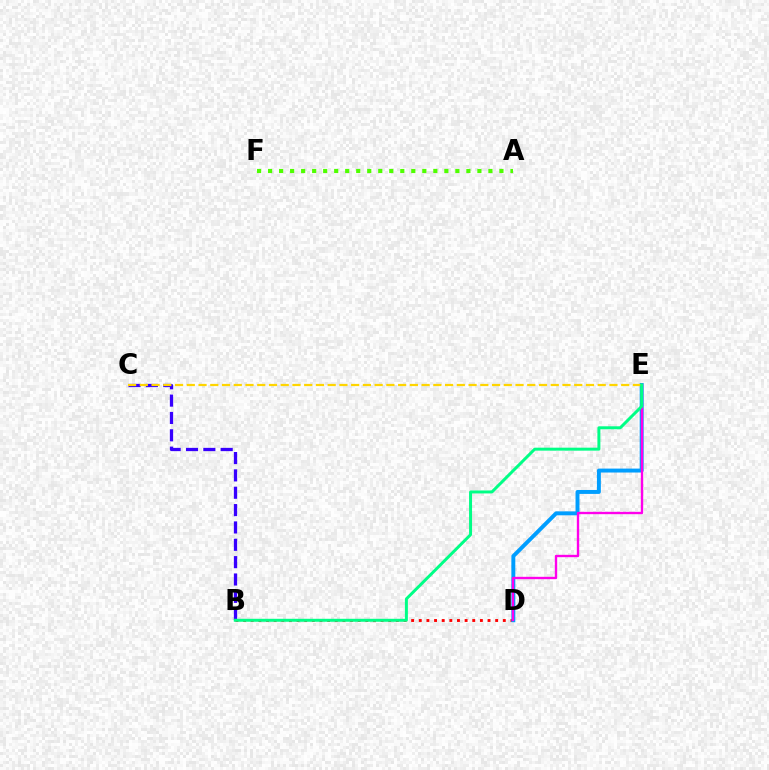{('B', 'D'): [{'color': '#ff0000', 'line_style': 'dotted', 'thickness': 2.08}], ('D', 'E'): [{'color': '#009eff', 'line_style': 'solid', 'thickness': 2.83}, {'color': '#ff00ed', 'line_style': 'solid', 'thickness': 1.7}], ('A', 'F'): [{'color': '#4fff00', 'line_style': 'dotted', 'thickness': 2.99}], ('B', 'C'): [{'color': '#3700ff', 'line_style': 'dashed', 'thickness': 2.36}], ('C', 'E'): [{'color': '#ffd500', 'line_style': 'dashed', 'thickness': 1.59}], ('B', 'E'): [{'color': '#00ff86', 'line_style': 'solid', 'thickness': 2.14}]}